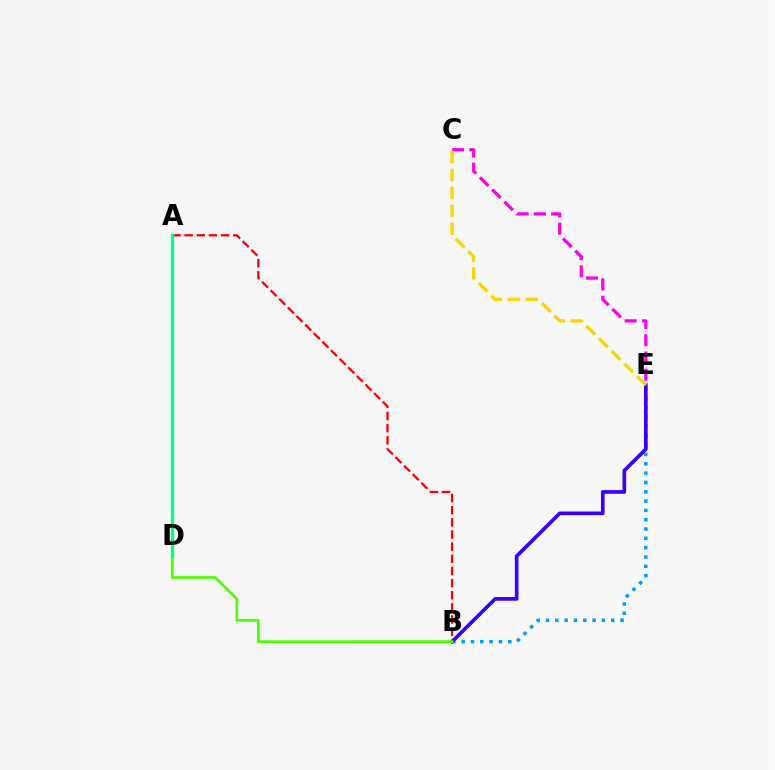{('B', 'E'): [{'color': '#009eff', 'line_style': 'dotted', 'thickness': 2.53}, {'color': '#3700ff', 'line_style': 'solid', 'thickness': 2.64}], ('A', 'B'): [{'color': '#ff0000', 'line_style': 'dashed', 'thickness': 1.65}], ('B', 'D'): [{'color': '#4fff00', 'line_style': 'solid', 'thickness': 1.94}], ('C', 'E'): [{'color': '#ff00ed', 'line_style': 'dashed', 'thickness': 2.34}, {'color': '#ffd500', 'line_style': 'dashed', 'thickness': 2.43}], ('A', 'D'): [{'color': '#00ff86', 'line_style': 'solid', 'thickness': 2.38}]}